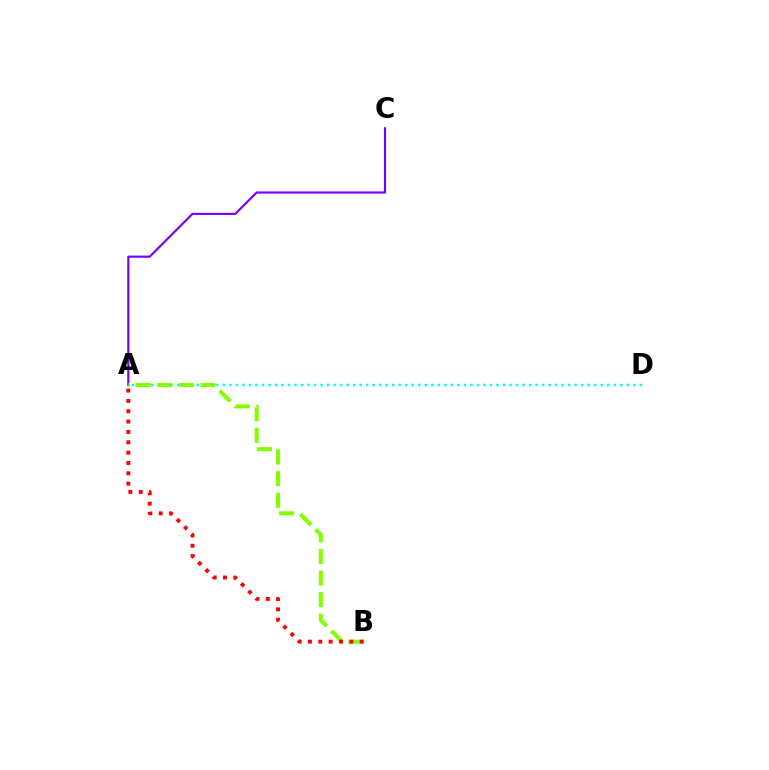{('A', 'C'): [{'color': '#7200ff', 'line_style': 'solid', 'thickness': 1.54}], ('A', 'D'): [{'color': '#00fff6', 'line_style': 'dotted', 'thickness': 1.77}], ('A', 'B'): [{'color': '#84ff00', 'line_style': 'dashed', 'thickness': 2.93}, {'color': '#ff0000', 'line_style': 'dotted', 'thickness': 2.81}]}